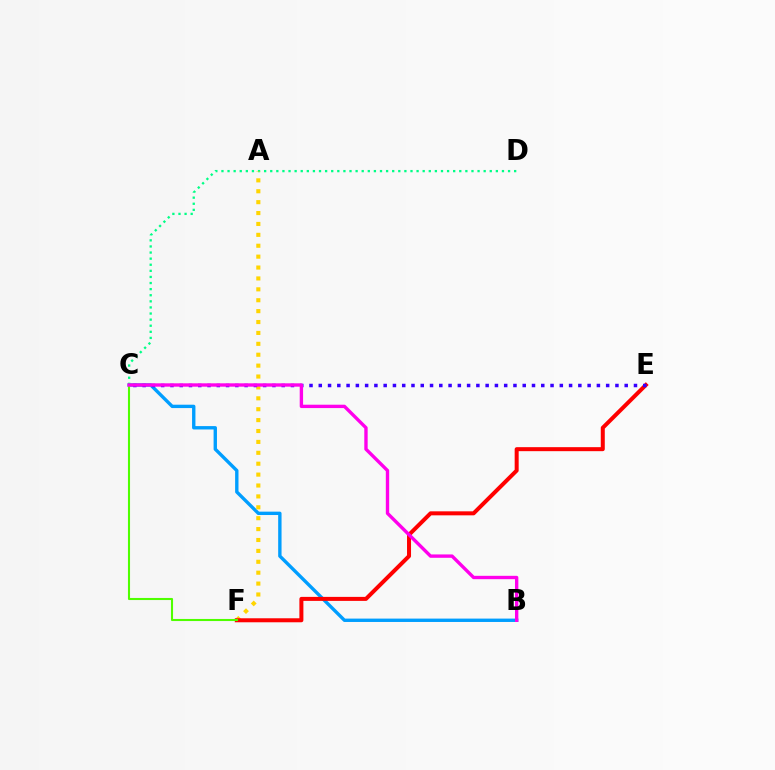{('B', 'C'): [{'color': '#009eff', 'line_style': 'solid', 'thickness': 2.43}, {'color': '#ff00ed', 'line_style': 'solid', 'thickness': 2.42}], ('C', 'D'): [{'color': '#00ff86', 'line_style': 'dotted', 'thickness': 1.66}], ('A', 'F'): [{'color': '#ffd500', 'line_style': 'dotted', 'thickness': 2.96}], ('E', 'F'): [{'color': '#ff0000', 'line_style': 'solid', 'thickness': 2.88}], ('C', 'E'): [{'color': '#3700ff', 'line_style': 'dotted', 'thickness': 2.52}], ('C', 'F'): [{'color': '#4fff00', 'line_style': 'solid', 'thickness': 1.51}]}